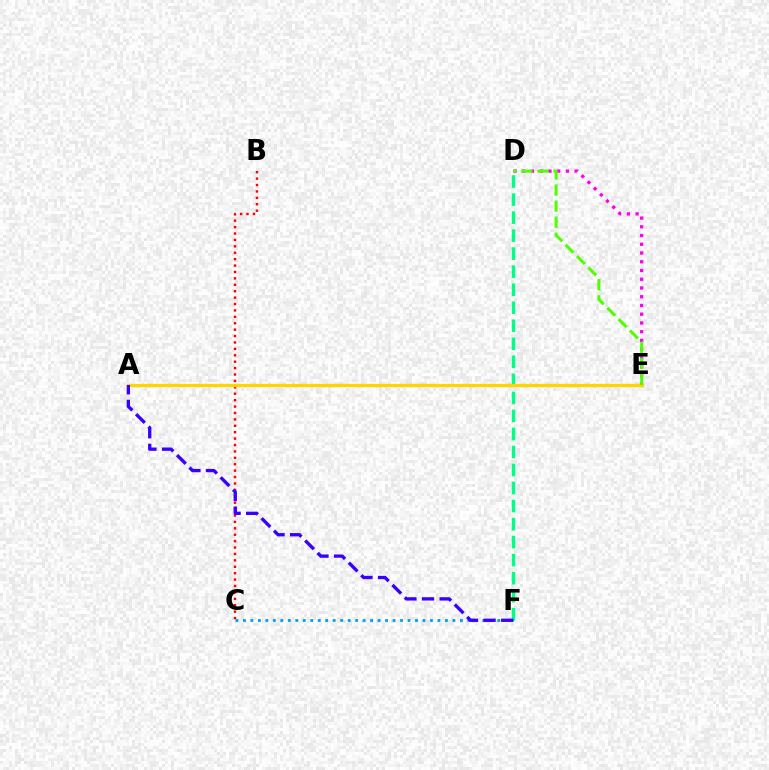{('D', 'F'): [{'color': '#00ff86', 'line_style': 'dashed', 'thickness': 2.45}], ('B', 'C'): [{'color': '#ff0000', 'line_style': 'dotted', 'thickness': 1.74}], ('D', 'E'): [{'color': '#ff00ed', 'line_style': 'dotted', 'thickness': 2.37}, {'color': '#4fff00', 'line_style': 'dashed', 'thickness': 2.18}], ('A', 'E'): [{'color': '#ffd500', 'line_style': 'solid', 'thickness': 2.38}], ('C', 'F'): [{'color': '#009eff', 'line_style': 'dotted', 'thickness': 2.03}], ('A', 'F'): [{'color': '#3700ff', 'line_style': 'dashed', 'thickness': 2.39}]}